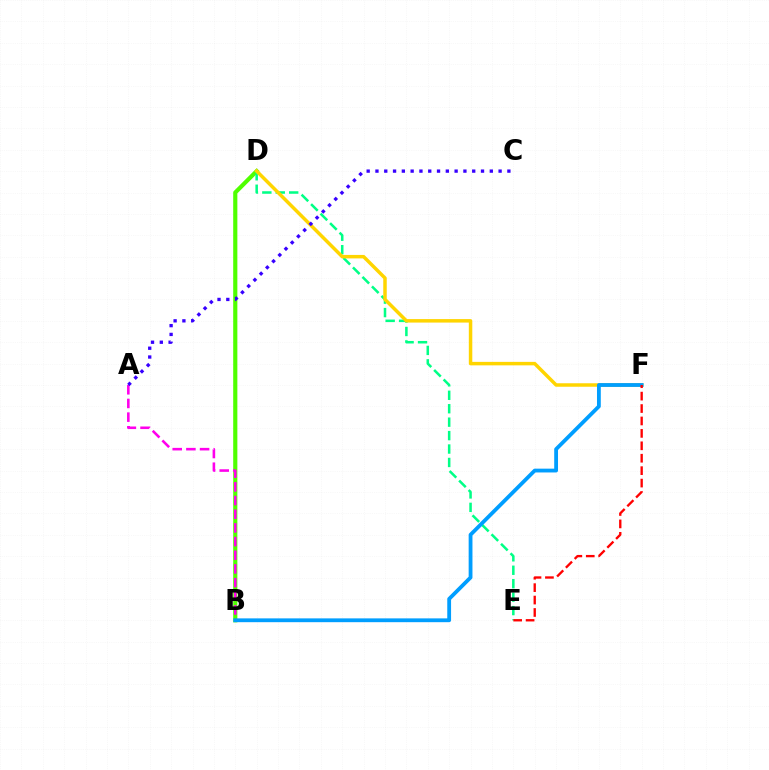{('B', 'D'): [{'color': '#4fff00', 'line_style': 'solid', 'thickness': 3.0}], ('D', 'E'): [{'color': '#00ff86', 'line_style': 'dashed', 'thickness': 1.83}], ('D', 'F'): [{'color': '#ffd500', 'line_style': 'solid', 'thickness': 2.51}], ('A', 'B'): [{'color': '#ff00ed', 'line_style': 'dashed', 'thickness': 1.86}], ('B', 'F'): [{'color': '#009eff', 'line_style': 'solid', 'thickness': 2.74}], ('A', 'C'): [{'color': '#3700ff', 'line_style': 'dotted', 'thickness': 2.39}], ('E', 'F'): [{'color': '#ff0000', 'line_style': 'dashed', 'thickness': 1.69}]}